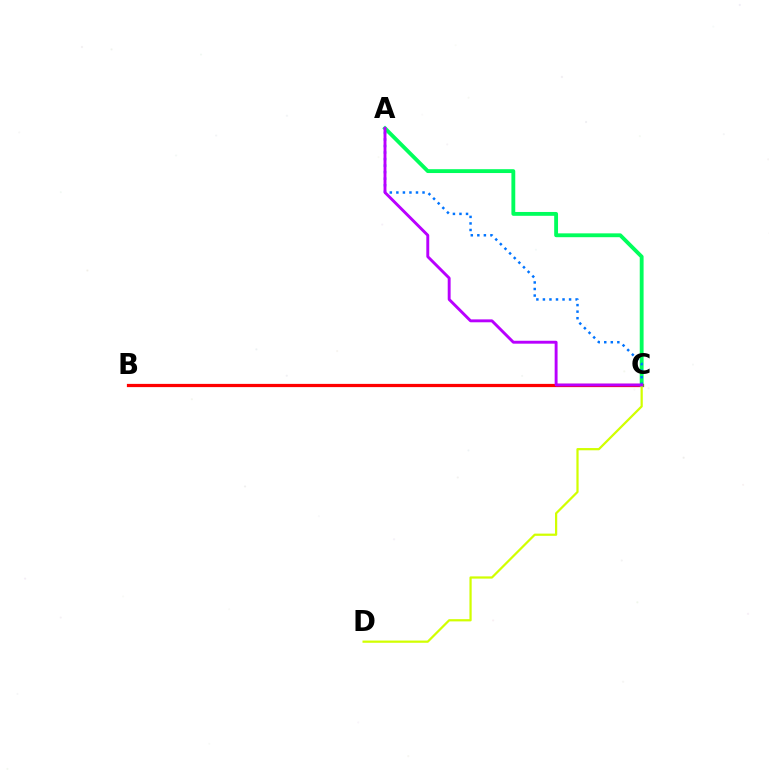{('B', 'C'): [{'color': '#ff0000', 'line_style': 'solid', 'thickness': 2.32}], ('A', 'C'): [{'color': '#00ff5c', 'line_style': 'solid', 'thickness': 2.77}, {'color': '#0074ff', 'line_style': 'dotted', 'thickness': 1.78}, {'color': '#b900ff', 'line_style': 'solid', 'thickness': 2.09}], ('C', 'D'): [{'color': '#d1ff00', 'line_style': 'solid', 'thickness': 1.61}]}